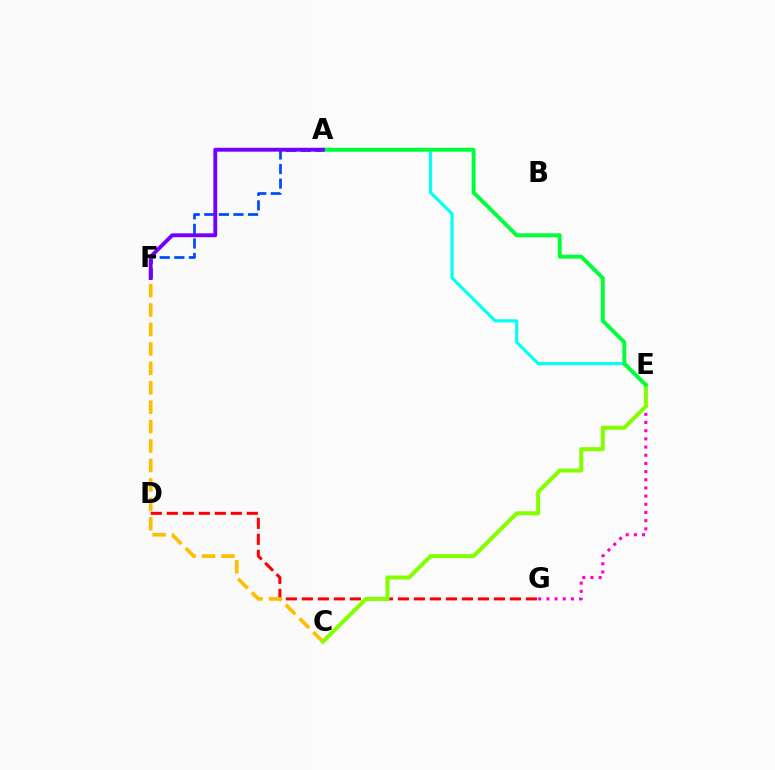{('D', 'G'): [{'color': '#ff0000', 'line_style': 'dashed', 'thickness': 2.17}], ('A', 'E'): [{'color': '#00fff6', 'line_style': 'solid', 'thickness': 2.23}, {'color': '#00ff39', 'line_style': 'solid', 'thickness': 2.82}], ('E', 'G'): [{'color': '#ff00cf', 'line_style': 'dotted', 'thickness': 2.22}], ('A', 'F'): [{'color': '#004bff', 'line_style': 'dashed', 'thickness': 1.98}, {'color': '#7200ff', 'line_style': 'solid', 'thickness': 2.79}], ('C', 'F'): [{'color': '#ffbd00', 'line_style': 'dashed', 'thickness': 2.64}], ('C', 'E'): [{'color': '#84ff00', 'line_style': 'solid', 'thickness': 2.9}]}